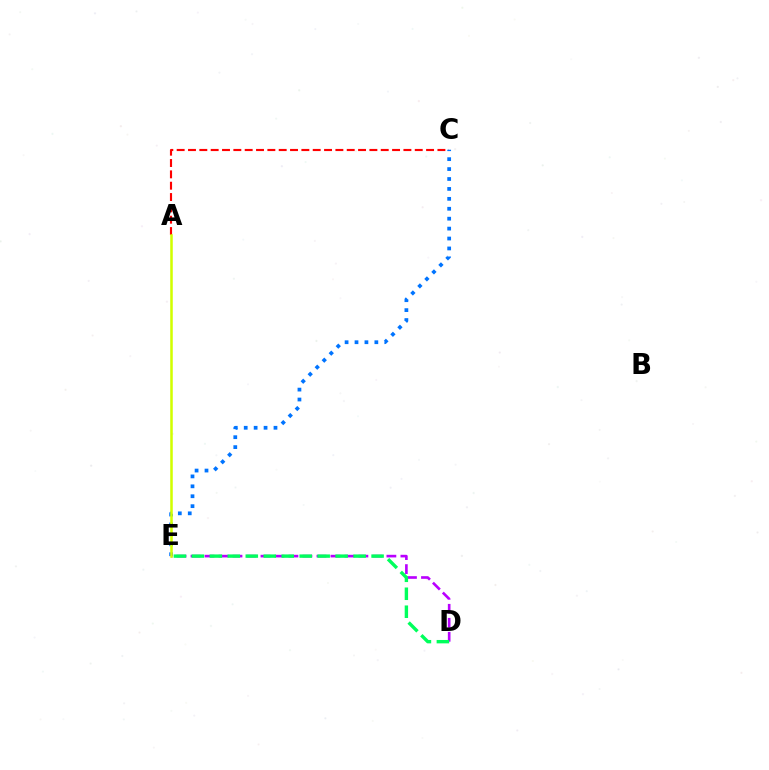{('A', 'C'): [{'color': '#ff0000', 'line_style': 'dashed', 'thickness': 1.54}], ('C', 'E'): [{'color': '#0074ff', 'line_style': 'dotted', 'thickness': 2.7}], ('D', 'E'): [{'color': '#b900ff', 'line_style': 'dashed', 'thickness': 1.9}, {'color': '#00ff5c', 'line_style': 'dashed', 'thickness': 2.44}], ('A', 'E'): [{'color': '#d1ff00', 'line_style': 'solid', 'thickness': 1.83}]}